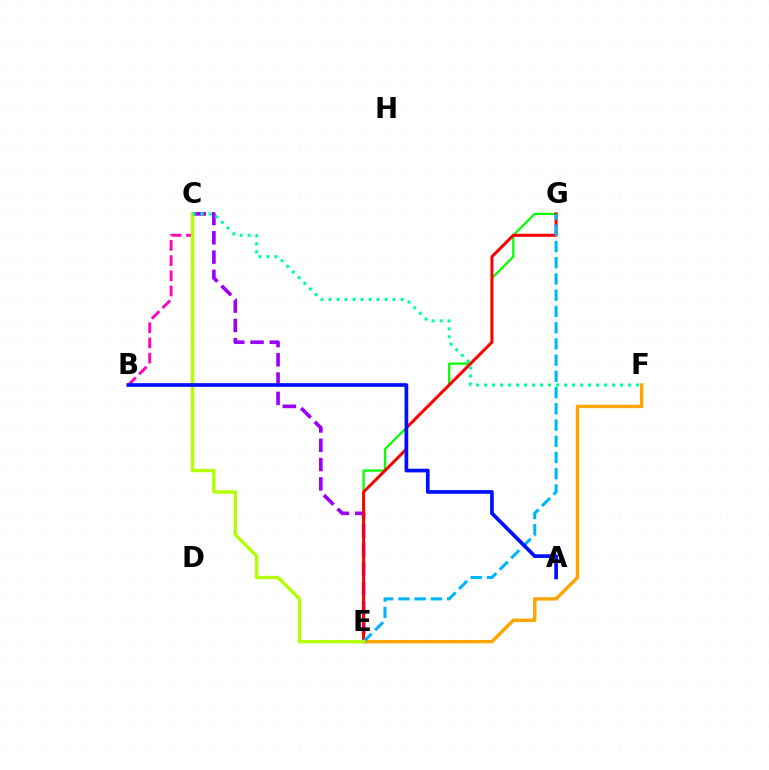{('B', 'C'): [{'color': '#ff00bd', 'line_style': 'dashed', 'thickness': 2.07}], ('E', 'G'): [{'color': '#08ff00', 'line_style': 'solid', 'thickness': 1.63}, {'color': '#ff0000', 'line_style': 'solid', 'thickness': 2.17}, {'color': '#00b5ff', 'line_style': 'dashed', 'thickness': 2.2}], ('C', 'E'): [{'color': '#9b00ff', 'line_style': 'dashed', 'thickness': 2.62}, {'color': '#b3ff00', 'line_style': 'solid', 'thickness': 2.42}], ('E', 'F'): [{'color': '#ffa500', 'line_style': 'solid', 'thickness': 2.46}], ('A', 'B'): [{'color': '#0010ff', 'line_style': 'solid', 'thickness': 2.66}], ('C', 'F'): [{'color': '#00ff9d', 'line_style': 'dotted', 'thickness': 2.17}]}